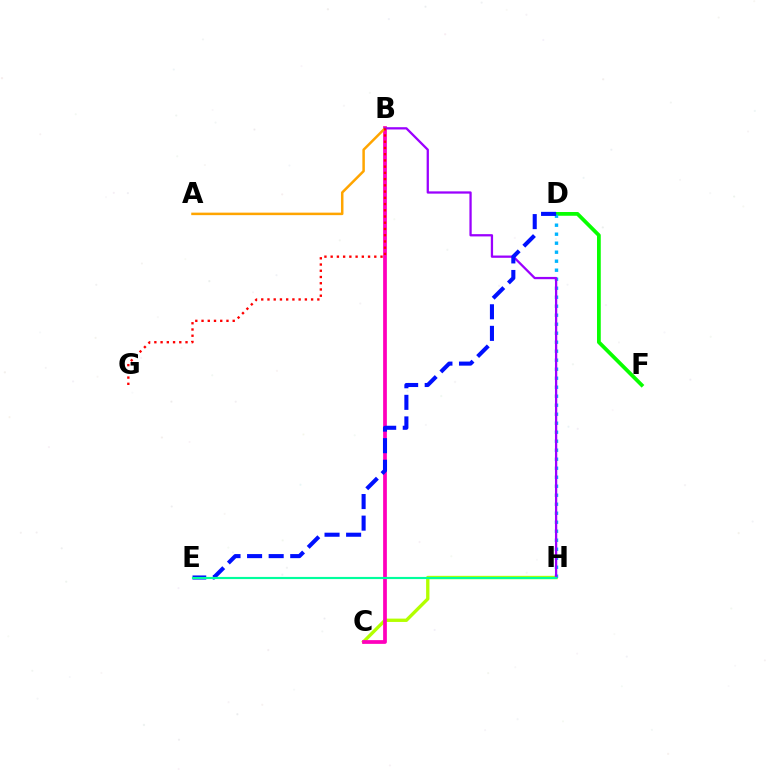{('C', 'H'): [{'color': '#b3ff00', 'line_style': 'solid', 'thickness': 2.4}], ('D', 'F'): [{'color': '#08ff00', 'line_style': 'solid', 'thickness': 2.7}], ('D', 'H'): [{'color': '#00b5ff', 'line_style': 'dotted', 'thickness': 2.45}], ('B', 'C'): [{'color': '#ff00bd', 'line_style': 'solid', 'thickness': 2.69}], ('A', 'B'): [{'color': '#ffa500', 'line_style': 'solid', 'thickness': 1.8}], ('B', 'H'): [{'color': '#9b00ff', 'line_style': 'solid', 'thickness': 1.64}], ('B', 'G'): [{'color': '#ff0000', 'line_style': 'dotted', 'thickness': 1.69}], ('D', 'E'): [{'color': '#0010ff', 'line_style': 'dashed', 'thickness': 2.93}], ('E', 'H'): [{'color': '#00ff9d', 'line_style': 'solid', 'thickness': 1.55}]}